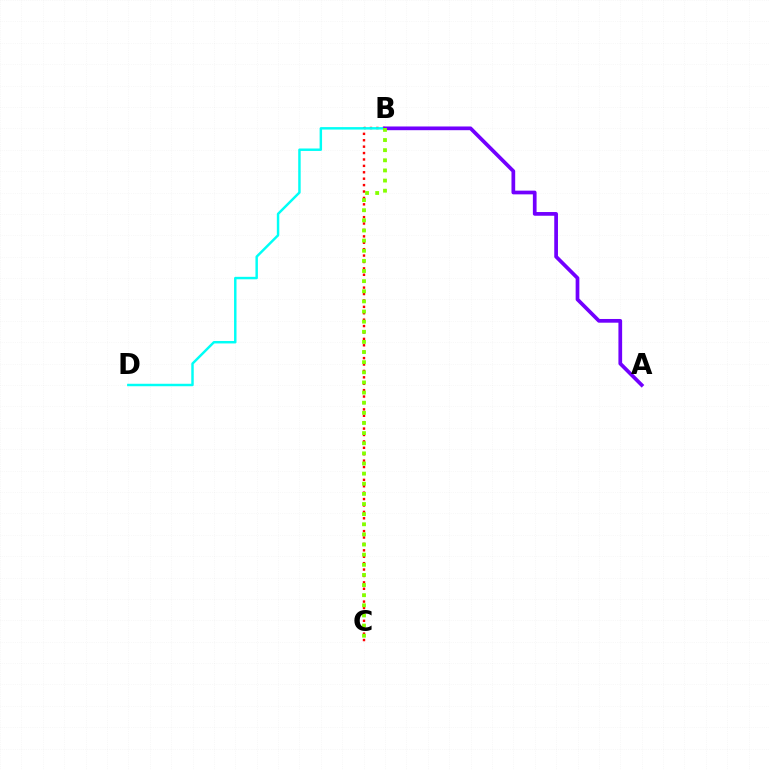{('B', 'C'): [{'color': '#ff0000', 'line_style': 'dotted', 'thickness': 1.74}, {'color': '#84ff00', 'line_style': 'dotted', 'thickness': 2.75}], ('B', 'D'): [{'color': '#00fff6', 'line_style': 'solid', 'thickness': 1.77}], ('A', 'B'): [{'color': '#7200ff', 'line_style': 'solid', 'thickness': 2.67}]}